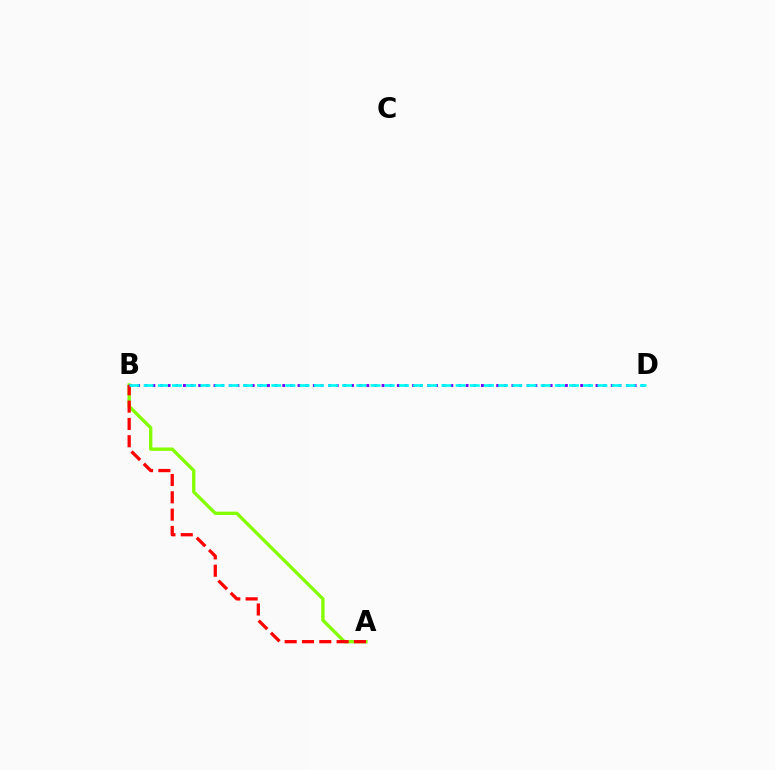{('A', 'B'): [{'color': '#84ff00', 'line_style': 'solid', 'thickness': 2.4}, {'color': '#ff0000', 'line_style': 'dashed', 'thickness': 2.35}], ('B', 'D'): [{'color': '#7200ff', 'line_style': 'dotted', 'thickness': 2.08}, {'color': '#00fff6', 'line_style': 'dashed', 'thickness': 1.93}]}